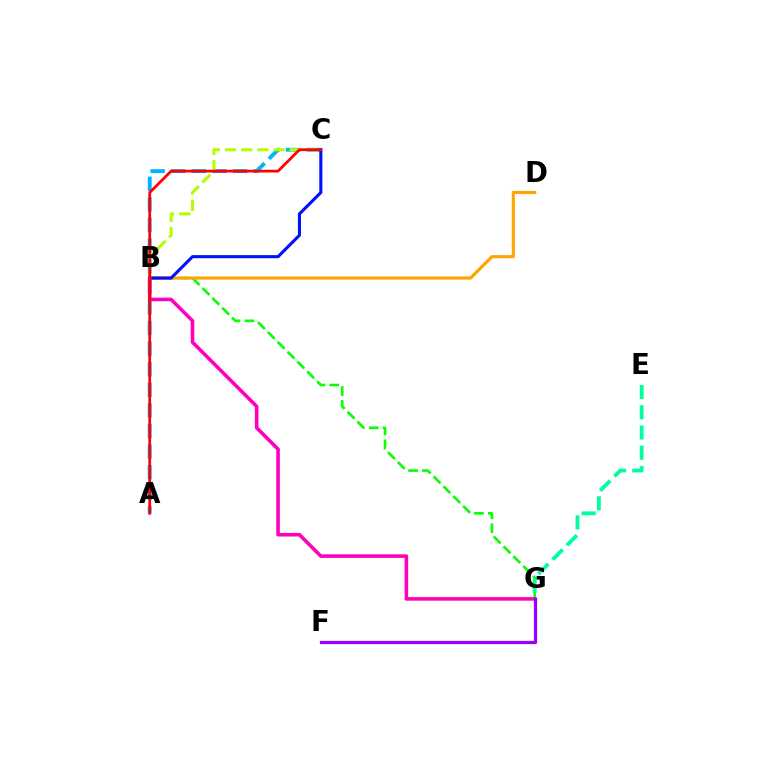{('A', 'C'): [{'color': '#00b5ff', 'line_style': 'dashed', 'thickness': 2.8}, {'color': '#ff0000', 'line_style': 'solid', 'thickness': 1.99}], ('B', 'G'): [{'color': '#08ff00', 'line_style': 'dashed', 'thickness': 1.89}, {'color': '#ff00bd', 'line_style': 'solid', 'thickness': 2.58}], ('B', 'C'): [{'color': '#b3ff00', 'line_style': 'dashed', 'thickness': 2.2}, {'color': '#0010ff', 'line_style': 'solid', 'thickness': 2.22}], ('B', 'D'): [{'color': '#ffa500', 'line_style': 'solid', 'thickness': 2.26}], ('E', 'G'): [{'color': '#00ff9d', 'line_style': 'dashed', 'thickness': 2.75}], ('F', 'G'): [{'color': '#9b00ff', 'line_style': 'solid', 'thickness': 2.34}]}